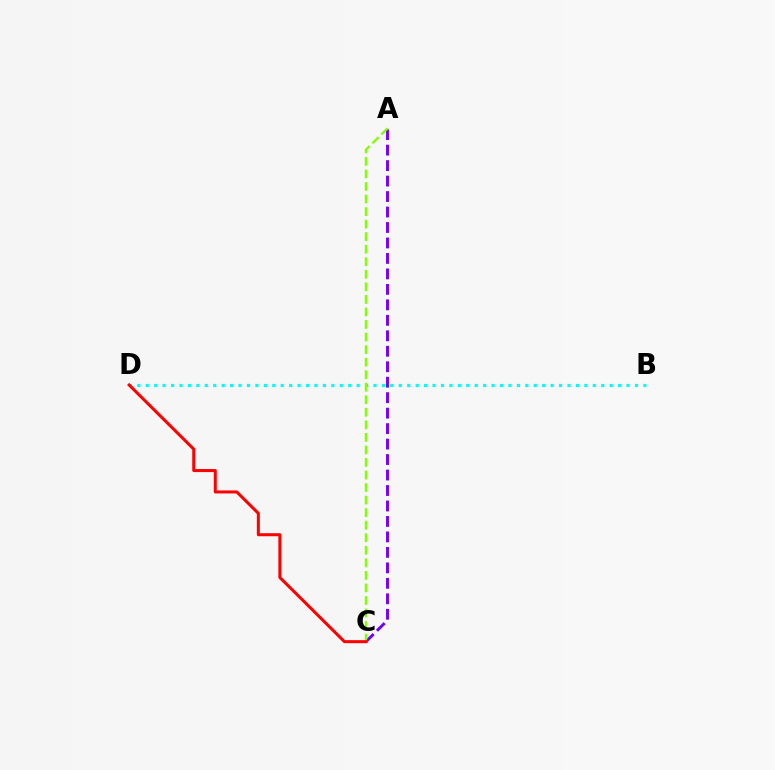{('B', 'D'): [{'color': '#00fff6', 'line_style': 'dotted', 'thickness': 2.29}], ('A', 'C'): [{'color': '#7200ff', 'line_style': 'dashed', 'thickness': 2.1}, {'color': '#84ff00', 'line_style': 'dashed', 'thickness': 1.7}], ('C', 'D'): [{'color': '#ff0000', 'line_style': 'solid', 'thickness': 2.18}]}